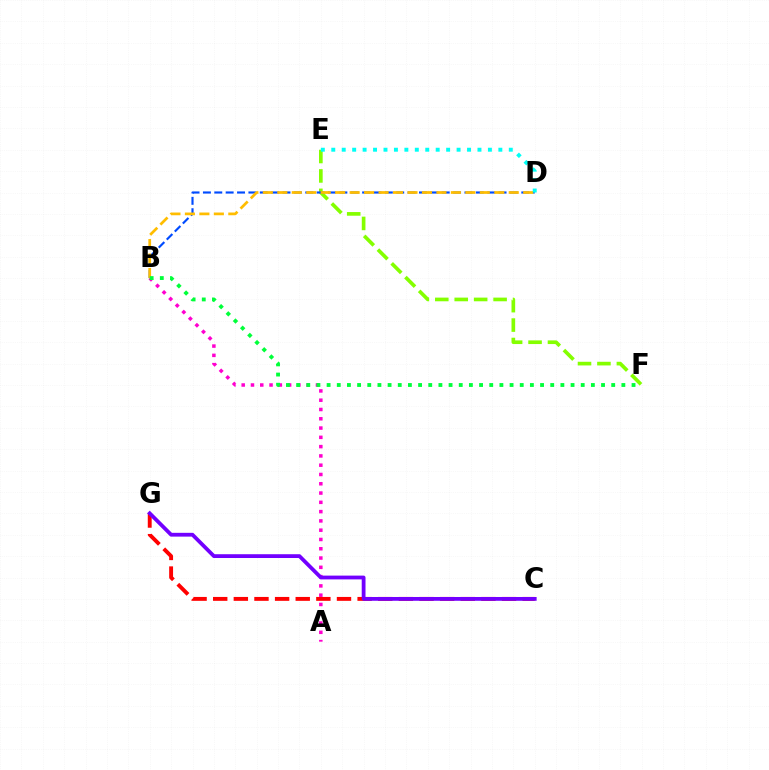{('E', 'F'): [{'color': '#84ff00', 'line_style': 'dashed', 'thickness': 2.64}], ('A', 'B'): [{'color': '#ff00cf', 'line_style': 'dotted', 'thickness': 2.52}], ('C', 'G'): [{'color': '#ff0000', 'line_style': 'dashed', 'thickness': 2.8}, {'color': '#7200ff', 'line_style': 'solid', 'thickness': 2.73}], ('B', 'D'): [{'color': '#004bff', 'line_style': 'dashed', 'thickness': 1.54}, {'color': '#ffbd00', 'line_style': 'dashed', 'thickness': 1.96}], ('B', 'F'): [{'color': '#00ff39', 'line_style': 'dotted', 'thickness': 2.76}], ('D', 'E'): [{'color': '#00fff6', 'line_style': 'dotted', 'thickness': 2.84}]}